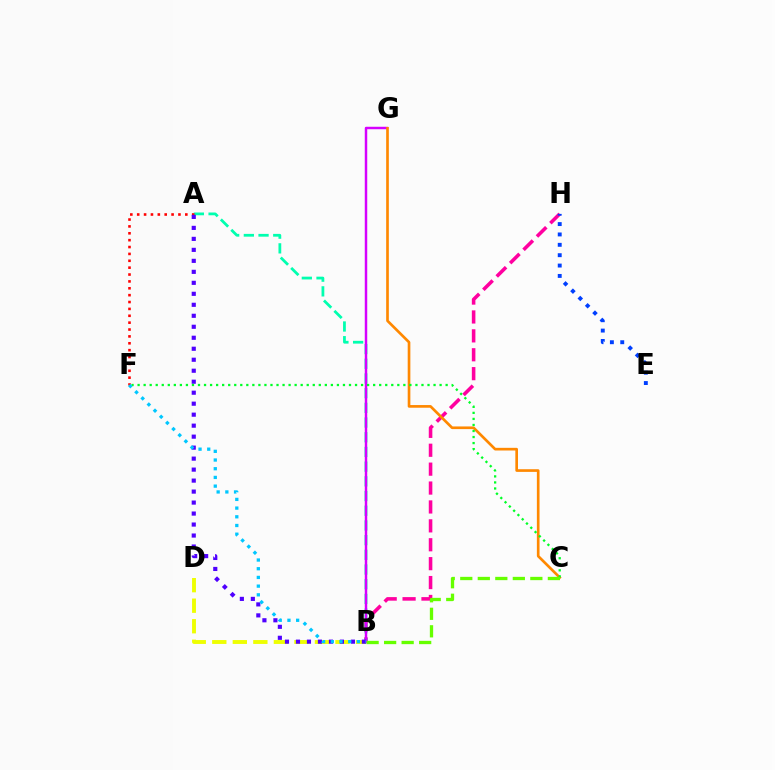{('B', 'H'): [{'color': '#ff00a0', 'line_style': 'dashed', 'thickness': 2.57}], ('B', 'D'): [{'color': '#eeff00', 'line_style': 'dashed', 'thickness': 2.79}], ('A', 'B'): [{'color': '#00ffaf', 'line_style': 'dashed', 'thickness': 2.0}, {'color': '#4f00ff', 'line_style': 'dotted', 'thickness': 2.99}], ('E', 'H'): [{'color': '#003fff', 'line_style': 'dotted', 'thickness': 2.82}], ('B', 'G'): [{'color': '#d600ff', 'line_style': 'solid', 'thickness': 1.77}], ('C', 'G'): [{'color': '#ff8800', 'line_style': 'solid', 'thickness': 1.92}], ('A', 'F'): [{'color': '#ff0000', 'line_style': 'dotted', 'thickness': 1.87}], ('C', 'F'): [{'color': '#00ff27', 'line_style': 'dotted', 'thickness': 1.64}], ('B', 'C'): [{'color': '#66ff00', 'line_style': 'dashed', 'thickness': 2.38}], ('B', 'F'): [{'color': '#00c7ff', 'line_style': 'dotted', 'thickness': 2.36}]}